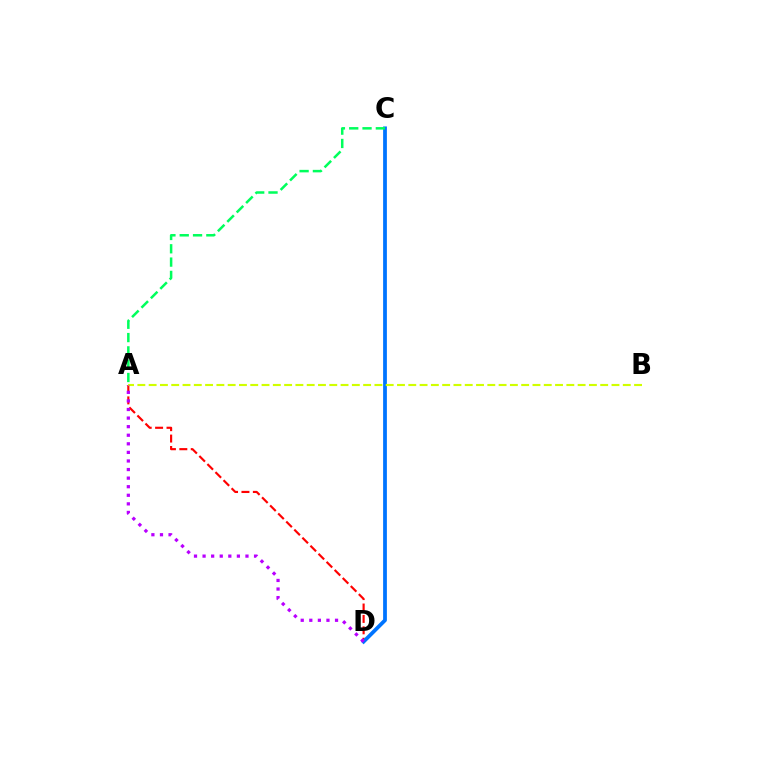{('A', 'D'): [{'color': '#ff0000', 'line_style': 'dashed', 'thickness': 1.55}, {'color': '#b900ff', 'line_style': 'dotted', 'thickness': 2.33}], ('C', 'D'): [{'color': '#0074ff', 'line_style': 'solid', 'thickness': 2.71}], ('A', 'B'): [{'color': '#d1ff00', 'line_style': 'dashed', 'thickness': 1.53}], ('A', 'C'): [{'color': '#00ff5c', 'line_style': 'dashed', 'thickness': 1.81}]}